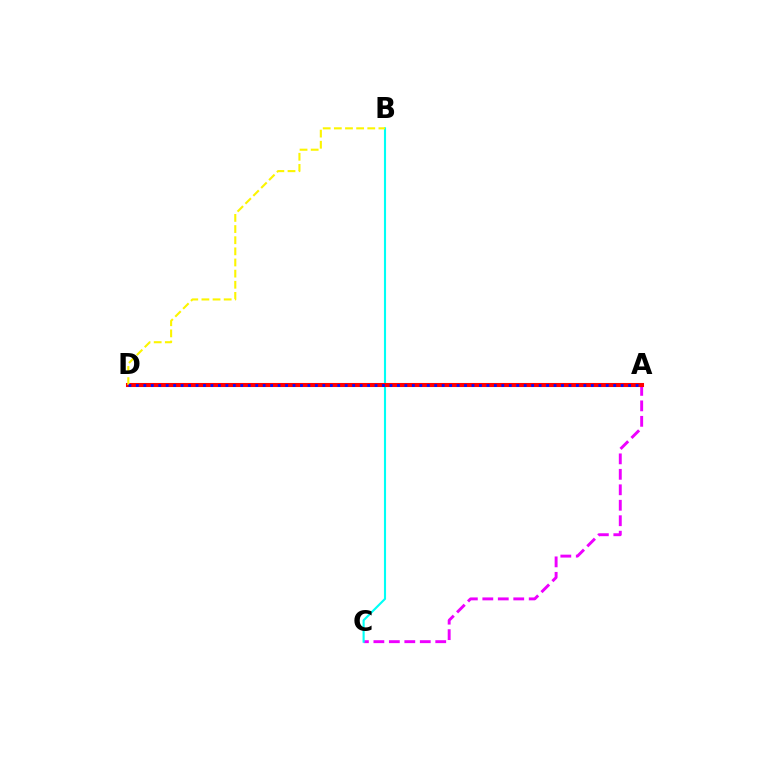{('A', 'C'): [{'color': '#ee00ff', 'line_style': 'dashed', 'thickness': 2.1}], ('B', 'C'): [{'color': '#00fff6', 'line_style': 'solid', 'thickness': 1.53}], ('A', 'D'): [{'color': '#08ff00', 'line_style': 'dotted', 'thickness': 1.58}, {'color': '#ff0000', 'line_style': 'solid', 'thickness': 2.92}, {'color': '#0010ff', 'line_style': 'dotted', 'thickness': 2.03}], ('B', 'D'): [{'color': '#fcf500', 'line_style': 'dashed', 'thickness': 1.51}]}